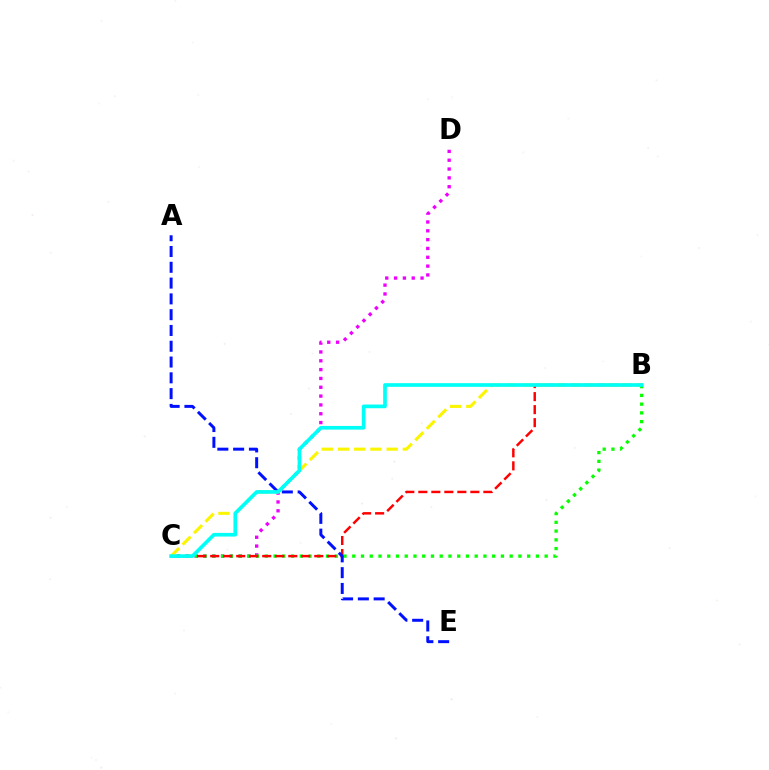{('C', 'D'): [{'color': '#ee00ff', 'line_style': 'dotted', 'thickness': 2.4}], ('B', 'C'): [{'color': '#08ff00', 'line_style': 'dotted', 'thickness': 2.38}, {'color': '#ff0000', 'line_style': 'dashed', 'thickness': 1.77}, {'color': '#fcf500', 'line_style': 'dashed', 'thickness': 2.2}, {'color': '#00fff6', 'line_style': 'solid', 'thickness': 2.64}], ('A', 'E'): [{'color': '#0010ff', 'line_style': 'dashed', 'thickness': 2.15}]}